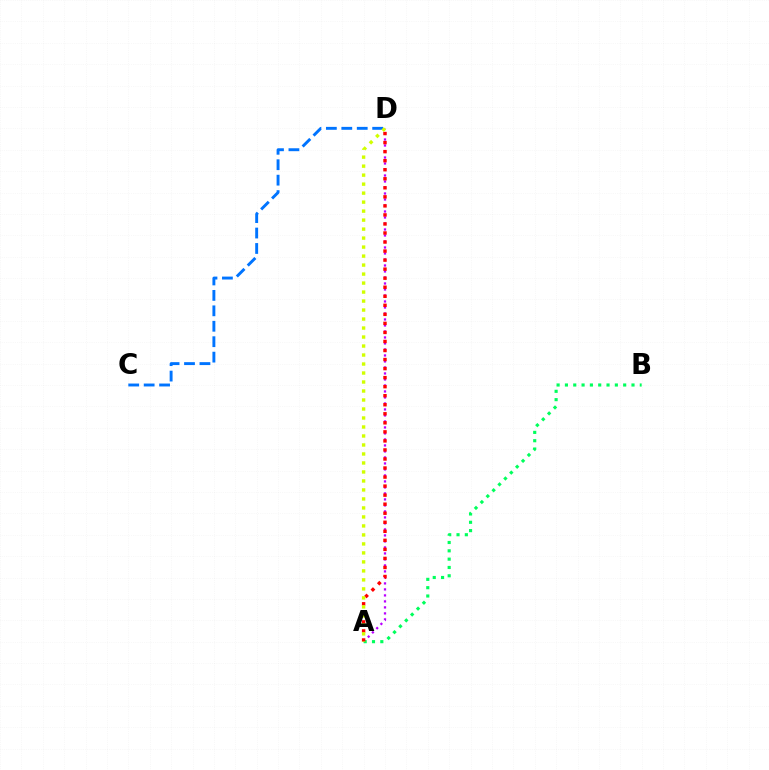{('A', 'D'): [{'color': '#b900ff', 'line_style': 'dotted', 'thickness': 1.63}, {'color': '#ff0000', 'line_style': 'dotted', 'thickness': 2.46}, {'color': '#d1ff00', 'line_style': 'dotted', 'thickness': 2.44}], ('A', 'B'): [{'color': '#00ff5c', 'line_style': 'dotted', 'thickness': 2.26}], ('C', 'D'): [{'color': '#0074ff', 'line_style': 'dashed', 'thickness': 2.1}]}